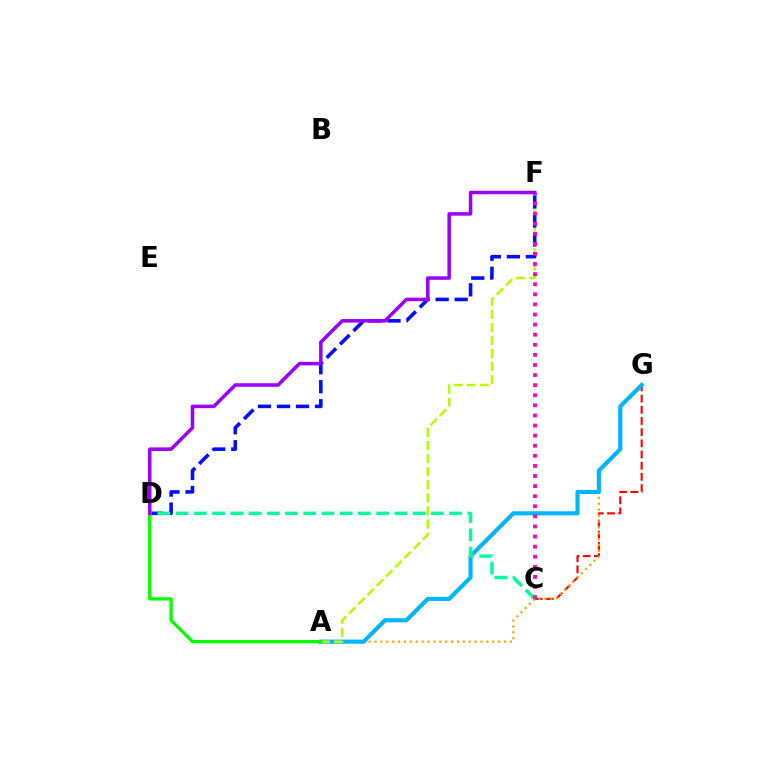{('C', 'G'): [{'color': '#ff0000', 'line_style': 'dashed', 'thickness': 1.52}], ('A', 'G'): [{'color': '#ffa500', 'line_style': 'dotted', 'thickness': 1.6}, {'color': '#00b5ff', 'line_style': 'solid', 'thickness': 2.97}], ('A', 'F'): [{'color': '#b3ff00', 'line_style': 'dashed', 'thickness': 1.78}], ('D', 'F'): [{'color': '#0010ff', 'line_style': 'dashed', 'thickness': 2.58}, {'color': '#9b00ff', 'line_style': 'solid', 'thickness': 2.54}], ('C', 'D'): [{'color': '#00ff9d', 'line_style': 'dashed', 'thickness': 2.48}], ('A', 'D'): [{'color': '#08ff00', 'line_style': 'solid', 'thickness': 2.38}], ('C', 'F'): [{'color': '#ff00bd', 'line_style': 'dotted', 'thickness': 2.74}]}